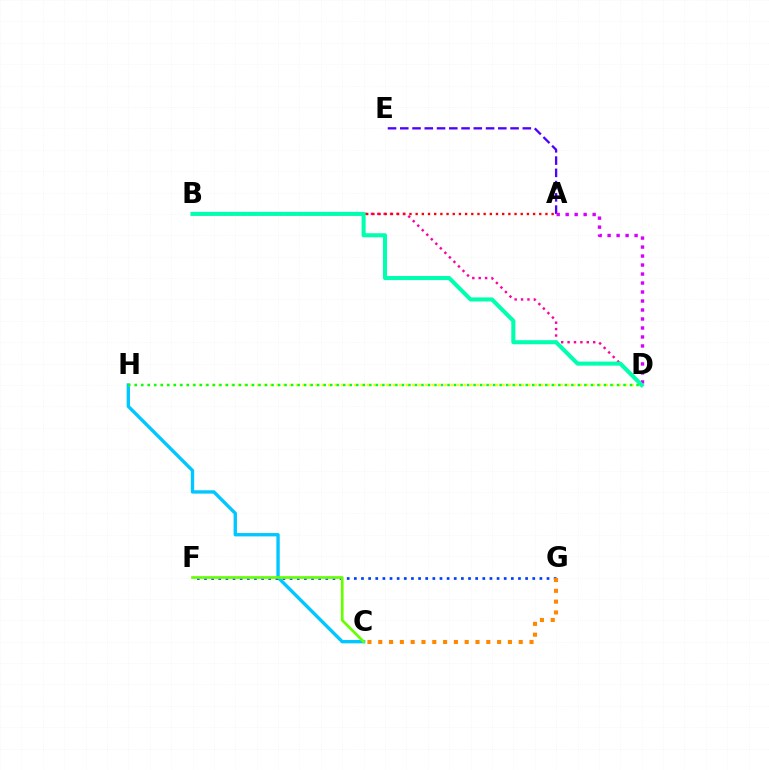{('C', 'H'): [{'color': '#00c7ff', 'line_style': 'solid', 'thickness': 2.42}], ('A', 'E'): [{'color': '#4f00ff', 'line_style': 'dashed', 'thickness': 1.66}], ('F', 'G'): [{'color': '#003fff', 'line_style': 'dotted', 'thickness': 1.94}], ('B', 'D'): [{'color': '#ff00a0', 'line_style': 'dotted', 'thickness': 1.74}, {'color': '#00ffaf', 'line_style': 'solid', 'thickness': 2.93}], ('D', 'H'): [{'color': '#eeff00', 'line_style': 'dotted', 'thickness': 1.75}, {'color': '#00ff27', 'line_style': 'dotted', 'thickness': 1.77}], ('A', 'D'): [{'color': '#d600ff', 'line_style': 'dotted', 'thickness': 2.44}], ('A', 'B'): [{'color': '#ff0000', 'line_style': 'dotted', 'thickness': 1.68}], ('C', 'G'): [{'color': '#ff8800', 'line_style': 'dotted', 'thickness': 2.94}], ('C', 'F'): [{'color': '#66ff00', 'line_style': 'solid', 'thickness': 1.95}]}